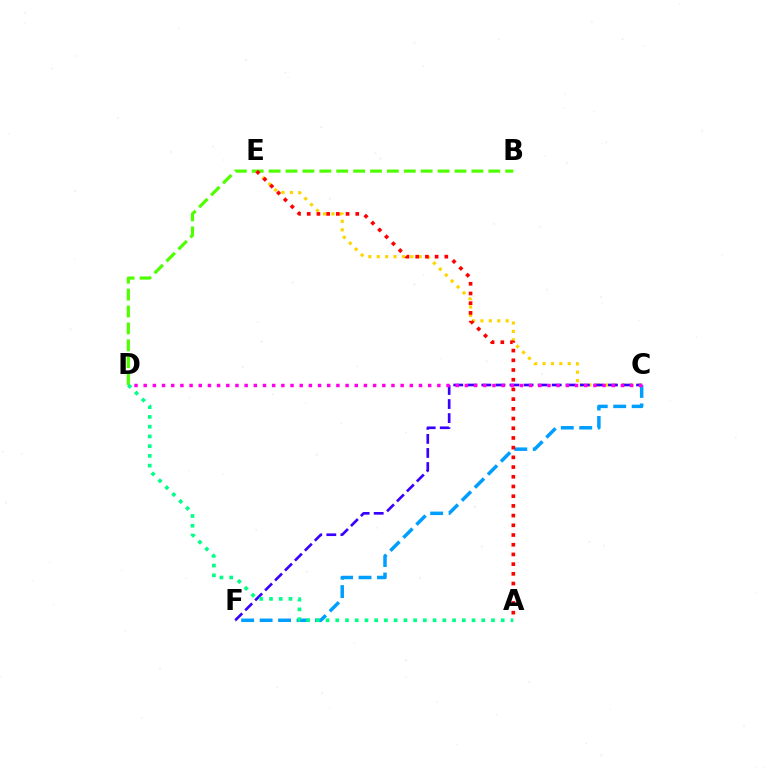{('B', 'D'): [{'color': '#4fff00', 'line_style': 'dashed', 'thickness': 2.3}], ('C', 'F'): [{'color': '#009eff', 'line_style': 'dashed', 'thickness': 2.51}, {'color': '#3700ff', 'line_style': 'dashed', 'thickness': 1.91}], ('C', 'E'): [{'color': '#ffd500', 'line_style': 'dotted', 'thickness': 2.28}], ('A', 'E'): [{'color': '#ff0000', 'line_style': 'dotted', 'thickness': 2.64}], ('C', 'D'): [{'color': '#ff00ed', 'line_style': 'dotted', 'thickness': 2.49}], ('A', 'D'): [{'color': '#00ff86', 'line_style': 'dotted', 'thickness': 2.65}]}